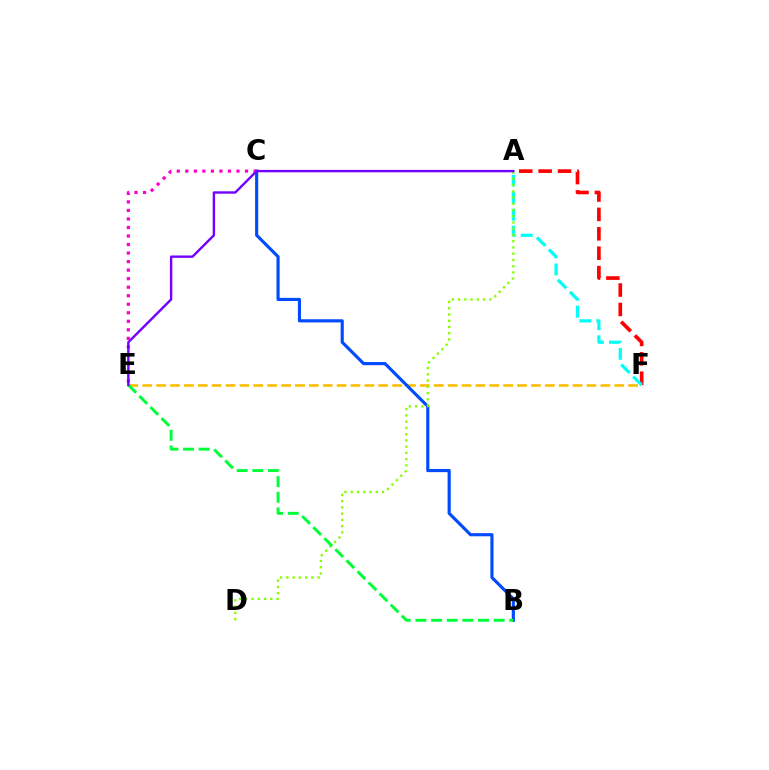{('C', 'E'): [{'color': '#ff00cf', 'line_style': 'dotted', 'thickness': 2.32}], ('E', 'F'): [{'color': '#ffbd00', 'line_style': 'dashed', 'thickness': 1.89}], ('B', 'C'): [{'color': '#004bff', 'line_style': 'solid', 'thickness': 2.26}], ('A', 'F'): [{'color': '#ff0000', 'line_style': 'dashed', 'thickness': 2.64}, {'color': '#00fff6', 'line_style': 'dashed', 'thickness': 2.31}], ('A', 'D'): [{'color': '#84ff00', 'line_style': 'dotted', 'thickness': 1.7}], ('B', 'E'): [{'color': '#00ff39', 'line_style': 'dashed', 'thickness': 2.12}], ('A', 'E'): [{'color': '#7200ff', 'line_style': 'solid', 'thickness': 1.72}]}